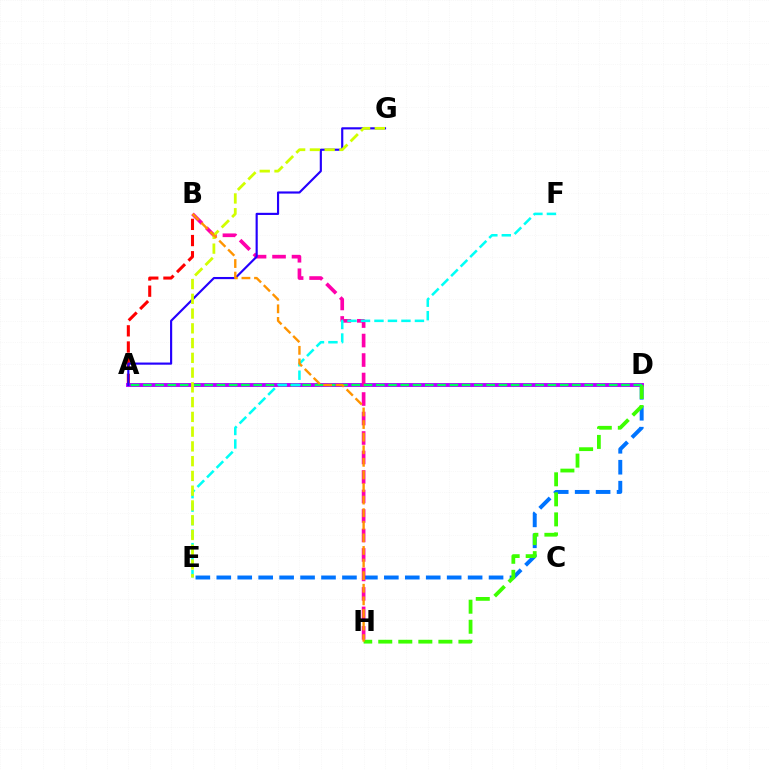{('D', 'E'): [{'color': '#0074ff', 'line_style': 'dashed', 'thickness': 2.85}], ('A', 'B'): [{'color': '#ff0000', 'line_style': 'dashed', 'thickness': 2.2}], ('A', 'D'): [{'color': '#b900ff', 'line_style': 'solid', 'thickness': 2.8}, {'color': '#00ff5c', 'line_style': 'dashed', 'thickness': 1.67}], ('B', 'H'): [{'color': '#ff00ac', 'line_style': 'dashed', 'thickness': 2.65}, {'color': '#ff9400', 'line_style': 'dashed', 'thickness': 1.71}], ('D', 'H'): [{'color': '#3dff00', 'line_style': 'dashed', 'thickness': 2.72}], ('A', 'G'): [{'color': '#2500ff', 'line_style': 'solid', 'thickness': 1.55}], ('E', 'F'): [{'color': '#00fff6', 'line_style': 'dashed', 'thickness': 1.83}], ('E', 'G'): [{'color': '#d1ff00', 'line_style': 'dashed', 'thickness': 2.01}]}